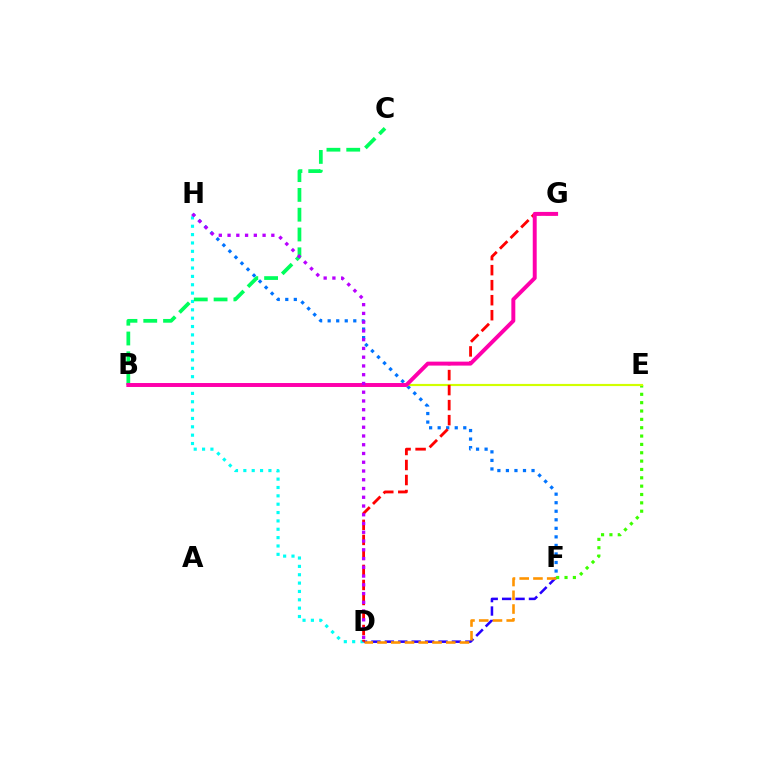{('D', 'H'): [{'color': '#00fff6', 'line_style': 'dotted', 'thickness': 2.27}, {'color': '#b900ff', 'line_style': 'dotted', 'thickness': 2.38}], ('D', 'F'): [{'color': '#2500ff', 'line_style': 'dashed', 'thickness': 1.82}, {'color': '#ff9400', 'line_style': 'dashed', 'thickness': 1.87}], ('F', 'H'): [{'color': '#0074ff', 'line_style': 'dotted', 'thickness': 2.32}], ('E', 'F'): [{'color': '#3dff00', 'line_style': 'dotted', 'thickness': 2.27}], ('B', 'E'): [{'color': '#d1ff00', 'line_style': 'solid', 'thickness': 1.56}], ('D', 'G'): [{'color': '#ff0000', 'line_style': 'dashed', 'thickness': 2.04}], ('B', 'C'): [{'color': '#00ff5c', 'line_style': 'dashed', 'thickness': 2.69}], ('B', 'G'): [{'color': '#ff00ac', 'line_style': 'solid', 'thickness': 2.84}]}